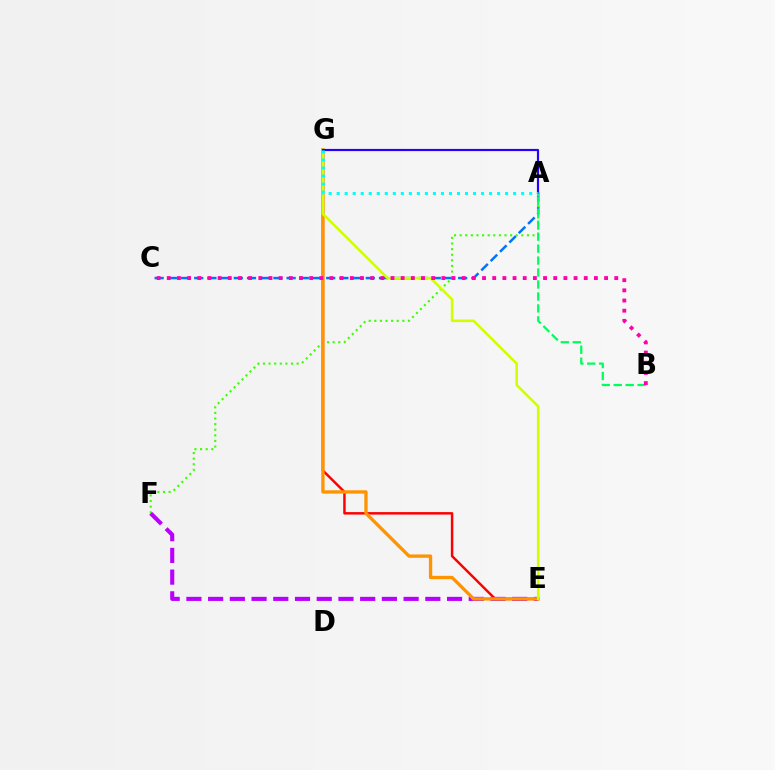{('A', 'C'): [{'color': '#0074ff', 'line_style': 'dashed', 'thickness': 1.79}], ('A', 'F'): [{'color': '#3dff00', 'line_style': 'dotted', 'thickness': 1.52}], ('E', 'F'): [{'color': '#b900ff', 'line_style': 'dashed', 'thickness': 2.95}], ('E', 'G'): [{'color': '#ff0000', 'line_style': 'solid', 'thickness': 1.77}, {'color': '#ff9400', 'line_style': 'solid', 'thickness': 2.39}, {'color': '#d1ff00', 'line_style': 'solid', 'thickness': 1.87}], ('A', 'B'): [{'color': '#00ff5c', 'line_style': 'dashed', 'thickness': 1.63}], ('B', 'C'): [{'color': '#ff00ac', 'line_style': 'dotted', 'thickness': 2.76}], ('A', 'G'): [{'color': '#2500ff', 'line_style': 'solid', 'thickness': 1.57}, {'color': '#00fff6', 'line_style': 'dotted', 'thickness': 2.18}]}